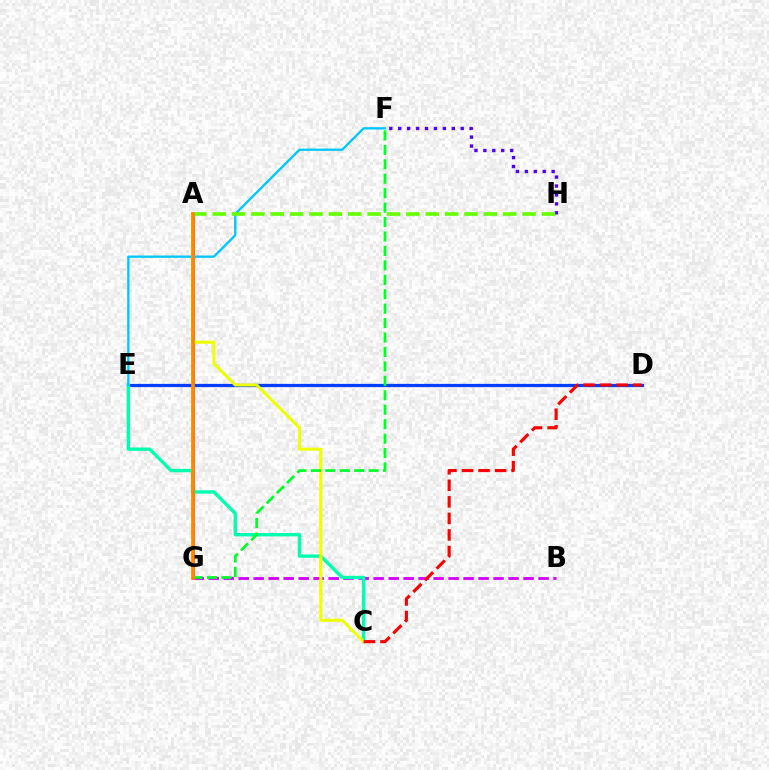{('B', 'G'): [{'color': '#d600ff', 'line_style': 'dashed', 'thickness': 2.04}], ('D', 'E'): [{'color': '#003fff', 'line_style': 'solid', 'thickness': 2.33}], ('C', 'E'): [{'color': '#00ffaf', 'line_style': 'solid', 'thickness': 2.42}], ('F', 'H'): [{'color': '#4f00ff', 'line_style': 'dotted', 'thickness': 2.43}], ('E', 'F'): [{'color': '#00c7ff', 'line_style': 'solid', 'thickness': 1.66}], ('A', 'G'): [{'color': '#ff00a0', 'line_style': 'solid', 'thickness': 2.02}, {'color': '#ff8800', 'line_style': 'solid', 'thickness': 2.68}], ('A', 'C'): [{'color': '#eeff00', 'line_style': 'solid', 'thickness': 2.19}], ('F', 'G'): [{'color': '#00ff27', 'line_style': 'dashed', 'thickness': 1.96}], ('A', 'H'): [{'color': '#66ff00', 'line_style': 'dashed', 'thickness': 2.63}], ('C', 'D'): [{'color': '#ff0000', 'line_style': 'dashed', 'thickness': 2.25}]}